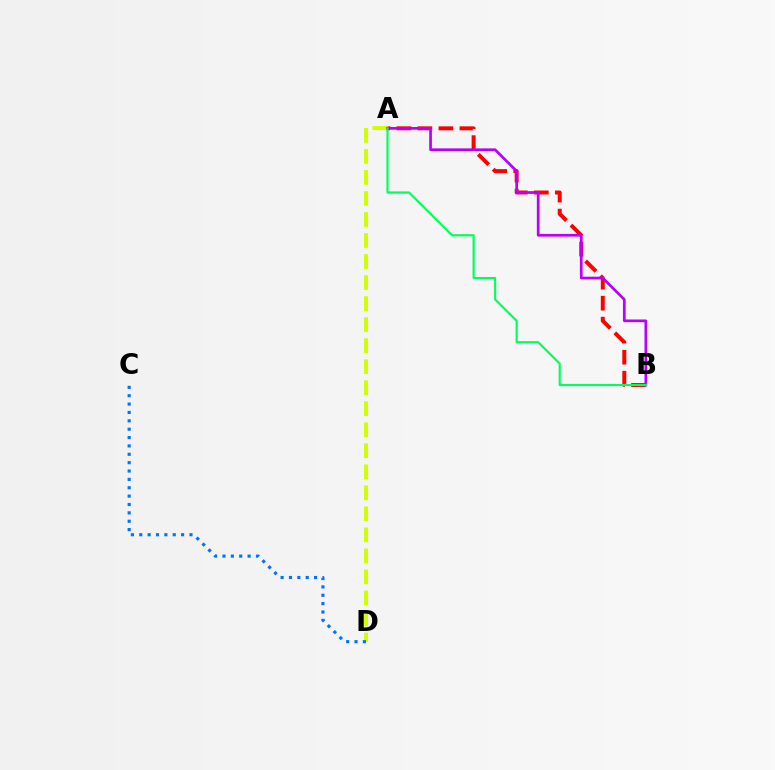{('A', 'D'): [{'color': '#d1ff00', 'line_style': 'dashed', 'thickness': 2.86}], ('A', 'B'): [{'color': '#ff0000', 'line_style': 'dashed', 'thickness': 2.85}, {'color': '#b900ff', 'line_style': 'solid', 'thickness': 1.95}, {'color': '#00ff5c', 'line_style': 'solid', 'thickness': 1.55}], ('C', 'D'): [{'color': '#0074ff', 'line_style': 'dotted', 'thickness': 2.27}]}